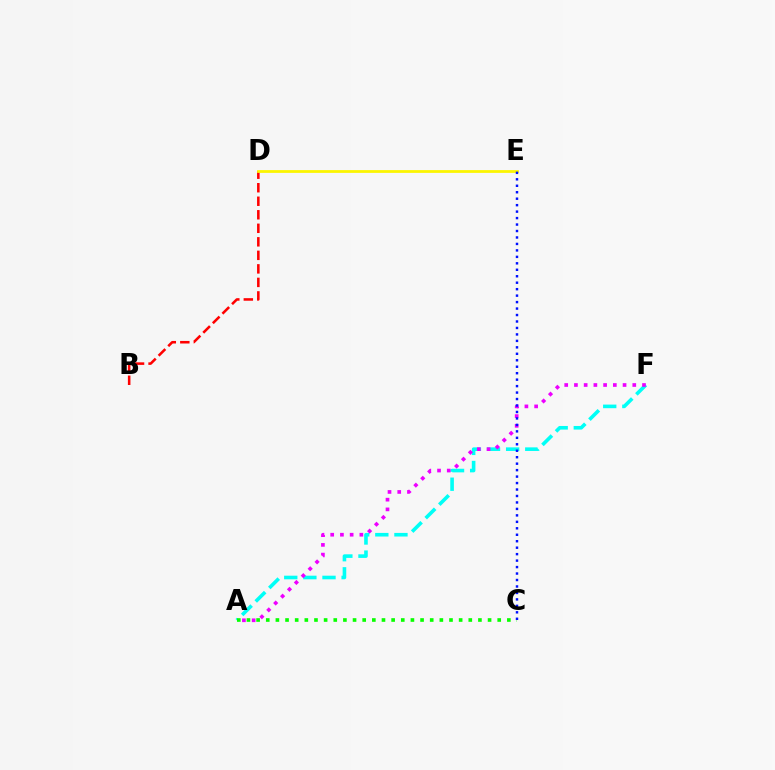{('B', 'D'): [{'color': '#ff0000', 'line_style': 'dashed', 'thickness': 1.84}], ('A', 'F'): [{'color': '#00fff6', 'line_style': 'dashed', 'thickness': 2.6}, {'color': '#ee00ff', 'line_style': 'dotted', 'thickness': 2.64}], ('A', 'C'): [{'color': '#08ff00', 'line_style': 'dotted', 'thickness': 2.62}], ('D', 'E'): [{'color': '#fcf500', 'line_style': 'solid', 'thickness': 1.99}], ('C', 'E'): [{'color': '#0010ff', 'line_style': 'dotted', 'thickness': 1.76}]}